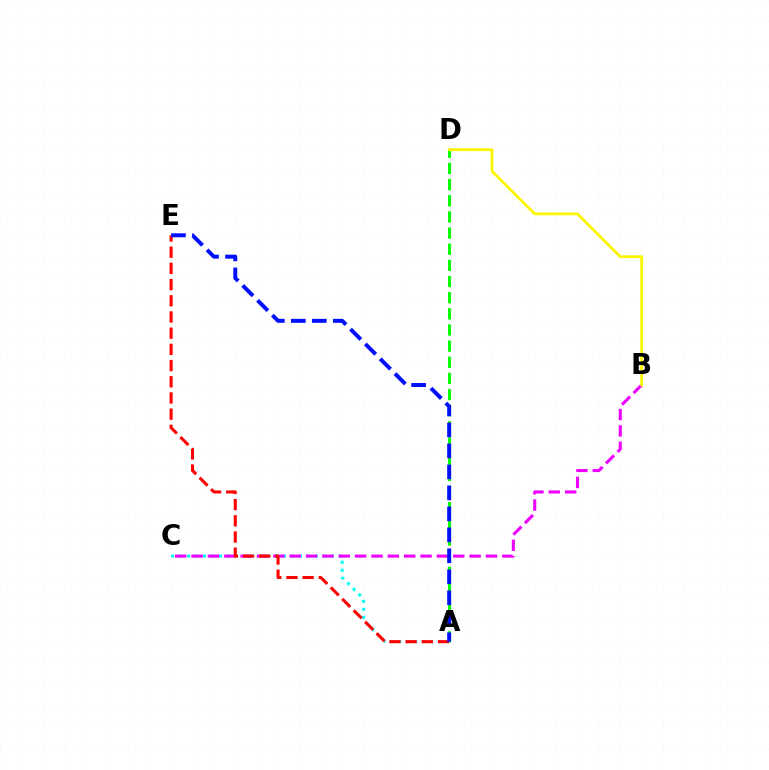{('A', 'C'): [{'color': '#00fff6', 'line_style': 'dotted', 'thickness': 2.17}], ('B', 'C'): [{'color': '#ee00ff', 'line_style': 'dashed', 'thickness': 2.22}], ('A', 'D'): [{'color': '#08ff00', 'line_style': 'dashed', 'thickness': 2.19}], ('A', 'E'): [{'color': '#ff0000', 'line_style': 'dashed', 'thickness': 2.2}, {'color': '#0010ff', 'line_style': 'dashed', 'thickness': 2.85}], ('B', 'D'): [{'color': '#fcf500', 'line_style': 'solid', 'thickness': 2.01}]}